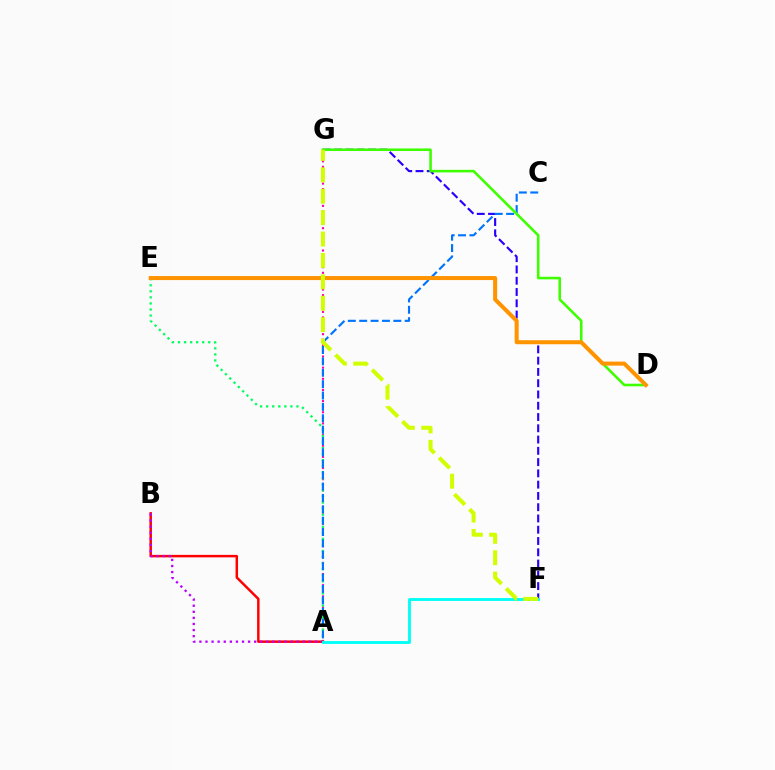{('A', 'G'): [{'color': '#ff00ac', 'line_style': 'dotted', 'thickness': 1.52}], ('F', 'G'): [{'color': '#2500ff', 'line_style': 'dashed', 'thickness': 1.53}, {'color': '#d1ff00', 'line_style': 'dashed', 'thickness': 2.91}], ('A', 'B'): [{'color': '#ff0000', 'line_style': 'solid', 'thickness': 1.79}, {'color': '#b900ff', 'line_style': 'dotted', 'thickness': 1.65}], ('A', 'E'): [{'color': '#00ff5c', 'line_style': 'dotted', 'thickness': 1.65}], ('A', 'C'): [{'color': '#0074ff', 'line_style': 'dashed', 'thickness': 1.55}], ('D', 'G'): [{'color': '#3dff00', 'line_style': 'solid', 'thickness': 1.85}], ('D', 'E'): [{'color': '#ff9400', 'line_style': 'solid', 'thickness': 2.9}], ('A', 'F'): [{'color': '#00fff6', 'line_style': 'solid', 'thickness': 2.06}]}